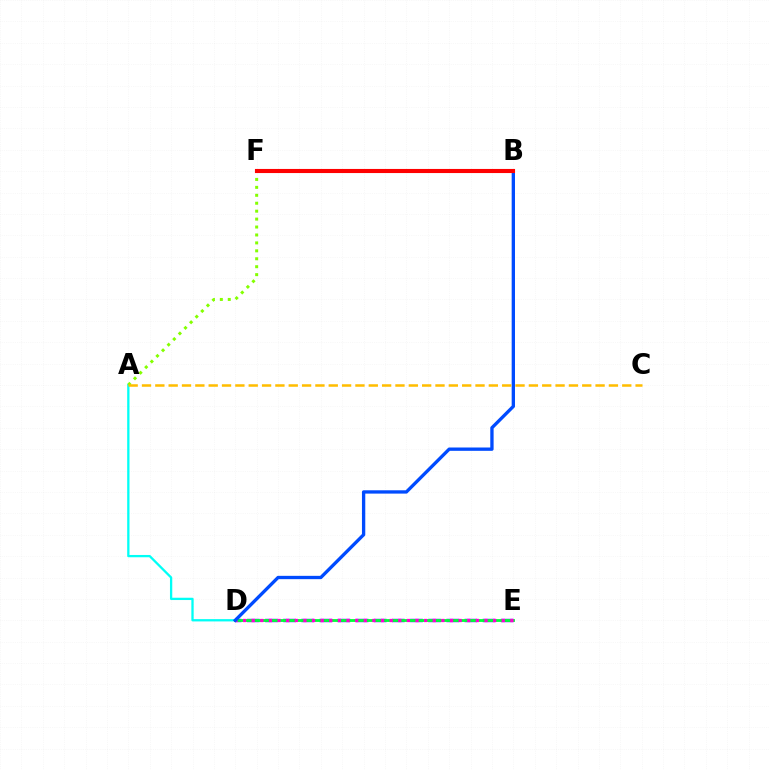{('A', 'D'): [{'color': '#00fff6', 'line_style': 'solid', 'thickness': 1.65}], ('D', 'E'): [{'color': '#7200ff', 'line_style': 'dashed', 'thickness': 2.46}, {'color': '#00ff39', 'line_style': 'solid', 'thickness': 2.03}, {'color': '#ff00cf', 'line_style': 'dotted', 'thickness': 2.34}], ('A', 'F'): [{'color': '#84ff00', 'line_style': 'dotted', 'thickness': 2.16}], ('B', 'D'): [{'color': '#004bff', 'line_style': 'solid', 'thickness': 2.39}], ('A', 'C'): [{'color': '#ffbd00', 'line_style': 'dashed', 'thickness': 1.81}], ('B', 'F'): [{'color': '#ff0000', 'line_style': 'solid', 'thickness': 2.95}]}